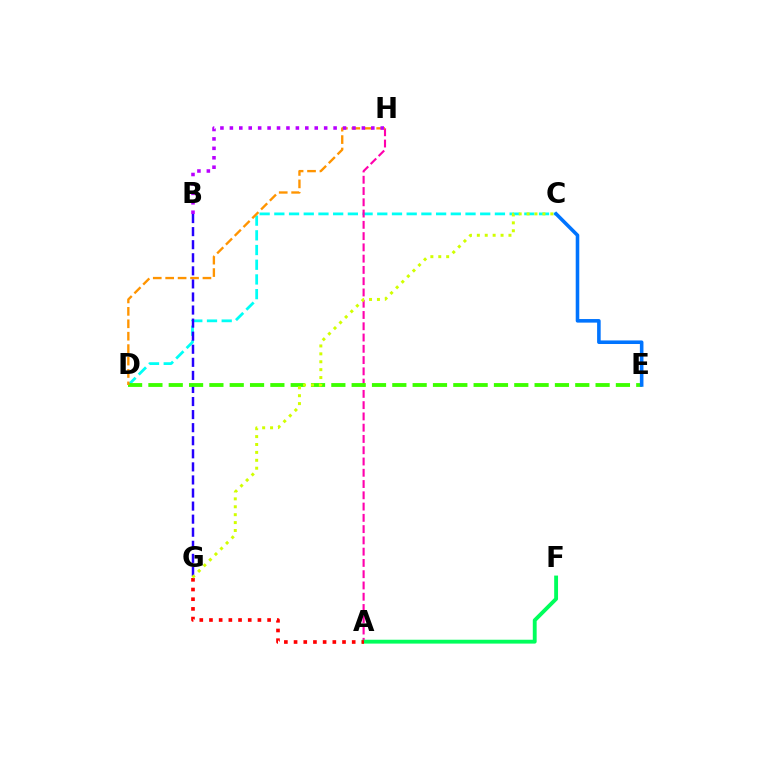{('C', 'D'): [{'color': '#00fff6', 'line_style': 'dashed', 'thickness': 2.0}], ('B', 'G'): [{'color': '#2500ff', 'line_style': 'dashed', 'thickness': 1.78}], ('A', 'H'): [{'color': '#ff00ac', 'line_style': 'dashed', 'thickness': 1.53}], ('A', 'F'): [{'color': '#00ff5c', 'line_style': 'solid', 'thickness': 2.78}], ('A', 'G'): [{'color': '#ff0000', 'line_style': 'dotted', 'thickness': 2.63}], ('D', 'E'): [{'color': '#3dff00', 'line_style': 'dashed', 'thickness': 2.76}], ('D', 'H'): [{'color': '#ff9400', 'line_style': 'dashed', 'thickness': 1.69}], ('B', 'H'): [{'color': '#b900ff', 'line_style': 'dotted', 'thickness': 2.56}], ('C', 'E'): [{'color': '#0074ff', 'line_style': 'solid', 'thickness': 2.57}], ('C', 'G'): [{'color': '#d1ff00', 'line_style': 'dotted', 'thickness': 2.15}]}